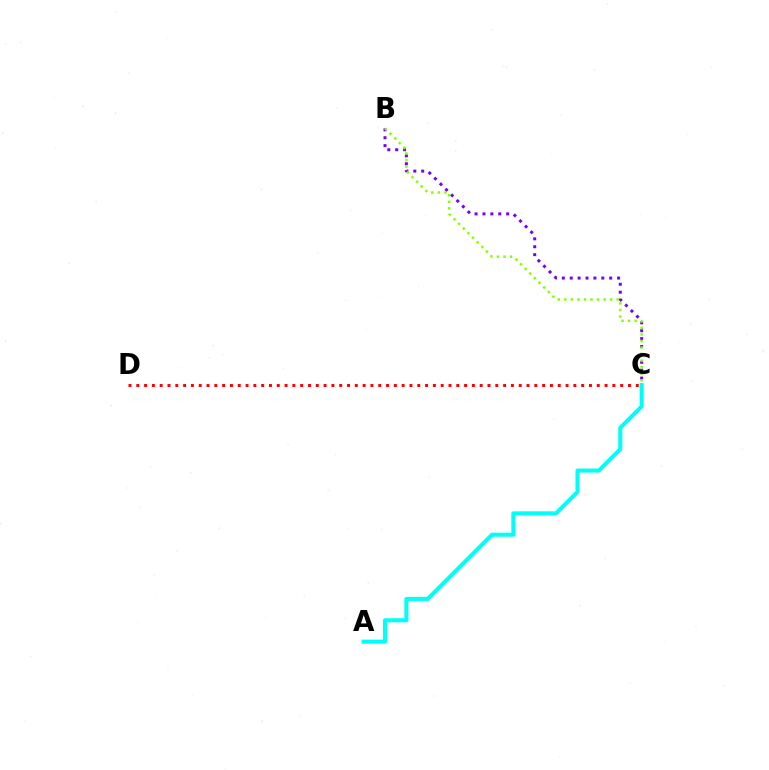{('B', 'C'): [{'color': '#7200ff', 'line_style': 'dotted', 'thickness': 2.15}, {'color': '#84ff00', 'line_style': 'dotted', 'thickness': 1.78}], ('A', 'C'): [{'color': '#00fff6', 'line_style': 'solid', 'thickness': 2.92}], ('C', 'D'): [{'color': '#ff0000', 'line_style': 'dotted', 'thickness': 2.12}]}